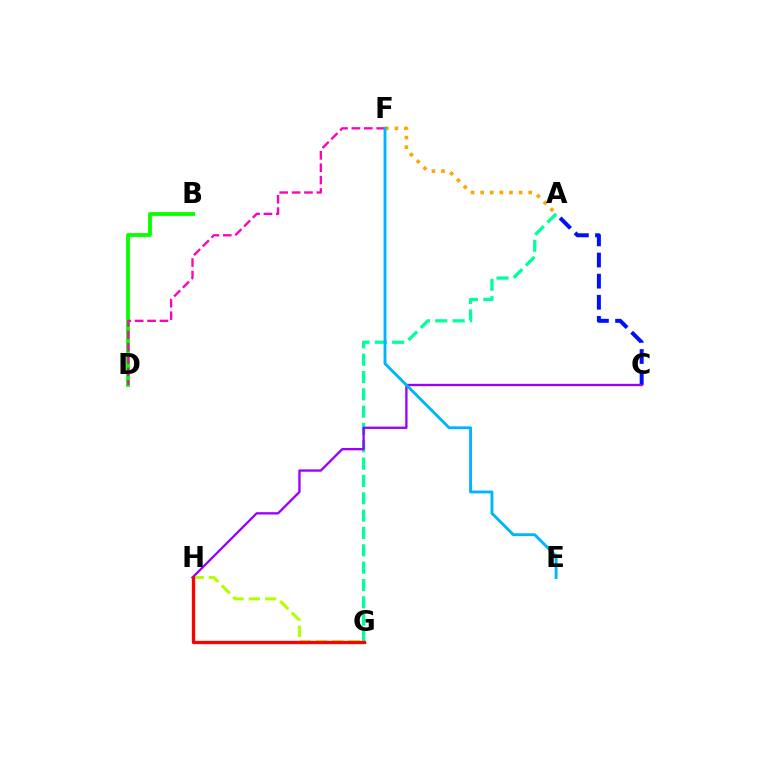{('A', 'C'): [{'color': '#0010ff', 'line_style': 'dashed', 'thickness': 2.87}], ('A', 'G'): [{'color': '#00ff9d', 'line_style': 'dashed', 'thickness': 2.35}], ('B', 'D'): [{'color': '#08ff00', 'line_style': 'solid', 'thickness': 2.76}], ('A', 'F'): [{'color': '#ffa500', 'line_style': 'dotted', 'thickness': 2.61}], ('G', 'H'): [{'color': '#b3ff00', 'line_style': 'dashed', 'thickness': 2.21}, {'color': '#ff0000', 'line_style': 'solid', 'thickness': 2.38}], ('D', 'F'): [{'color': '#ff00bd', 'line_style': 'dashed', 'thickness': 1.68}], ('C', 'H'): [{'color': '#9b00ff', 'line_style': 'solid', 'thickness': 1.67}], ('E', 'F'): [{'color': '#00b5ff', 'line_style': 'solid', 'thickness': 2.07}]}